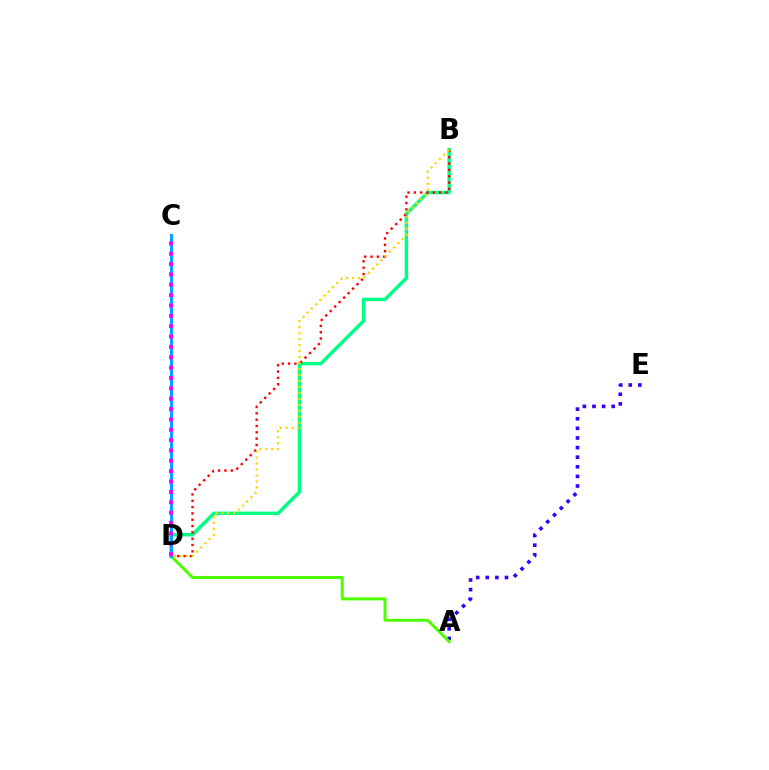{('A', 'E'): [{'color': '#3700ff', 'line_style': 'dotted', 'thickness': 2.61}], ('A', 'D'): [{'color': '#4fff00', 'line_style': 'solid', 'thickness': 2.16}], ('B', 'D'): [{'color': '#00ff86', 'line_style': 'solid', 'thickness': 2.5}, {'color': '#ff0000', 'line_style': 'dotted', 'thickness': 1.72}, {'color': '#ffd500', 'line_style': 'dotted', 'thickness': 1.62}], ('C', 'D'): [{'color': '#009eff', 'line_style': 'solid', 'thickness': 2.12}, {'color': '#ff00ed', 'line_style': 'dotted', 'thickness': 2.81}]}